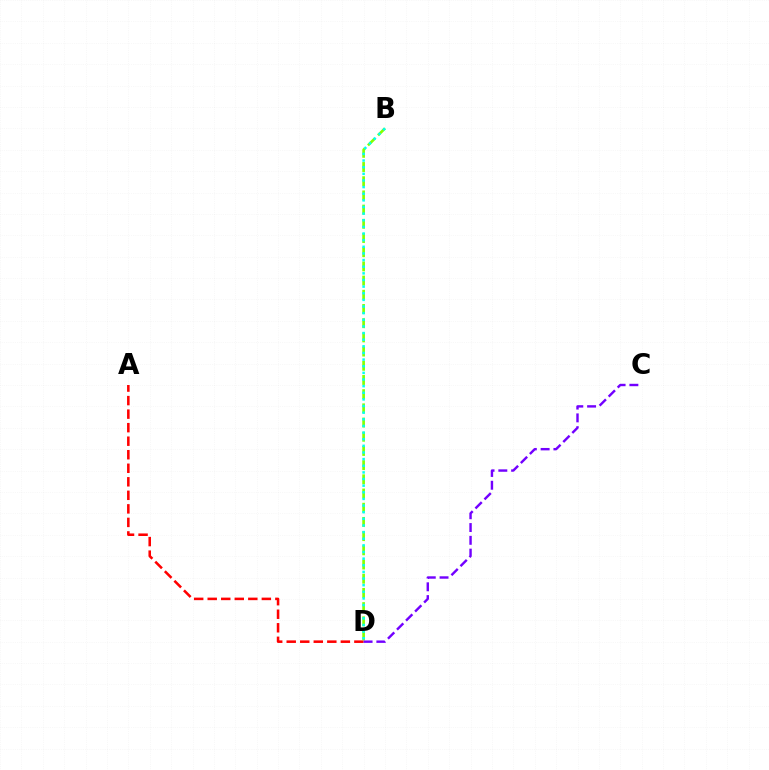{('A', 'D'): [{'color': '#ff0000', 'line_style': 'dashed', 'thickness': 1.84}], ('B', 'D'): [{'color': '#84ff00', 'line_style': 'dashed', 'thickness': 1.93}, {'color': '#00fff6', 'line_style': 'dotted', 'thickness': 1.8}], ('C', 'D'): [{'color': '#7200ff', 'line_style': 'dashed', 'thickness': 1.74}]}